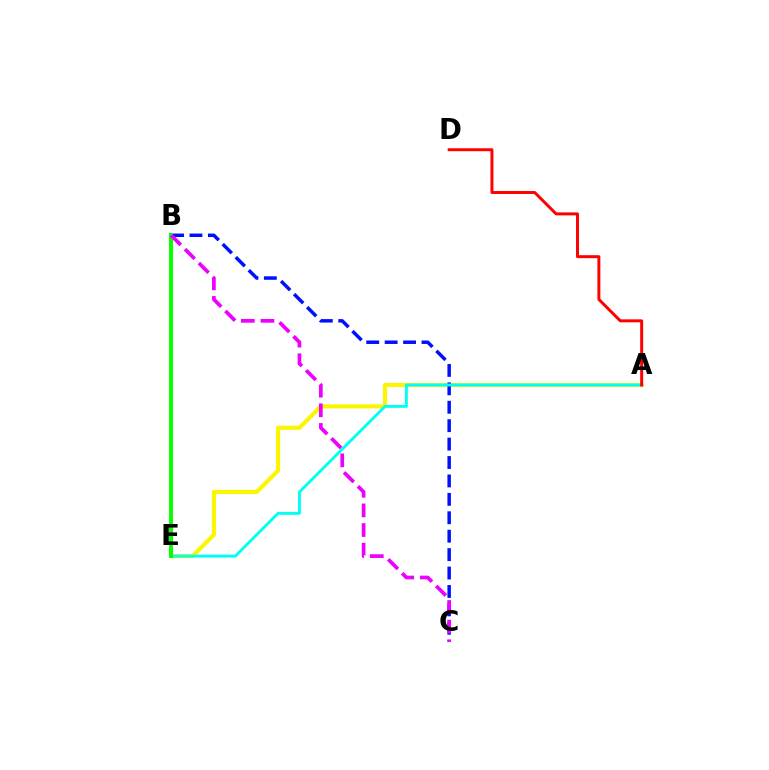{('A', 'E'): [{'color': '#fcf500', 'line_style': 'solid', 'thickness': 2.99}, {'color': '#00fff6', 'line_style': 'solid', 'thickness': 2.09}], ('B', 'C'): [{'color': '#0010ff', 'line_style': 'dashed', 'thickness': 2.5}, {'color': '#ee00ff', 'line_style': 'dashed', 'thickness': 2.67}], ('B', 'E'): [{'color': '#08ff00', 'line_style': 'solid', 'thickness': 2.86}], ('A', 'D'): [{'color': '#ff0000', 'line_style': 'solid', 'thickness': 2.13}]}